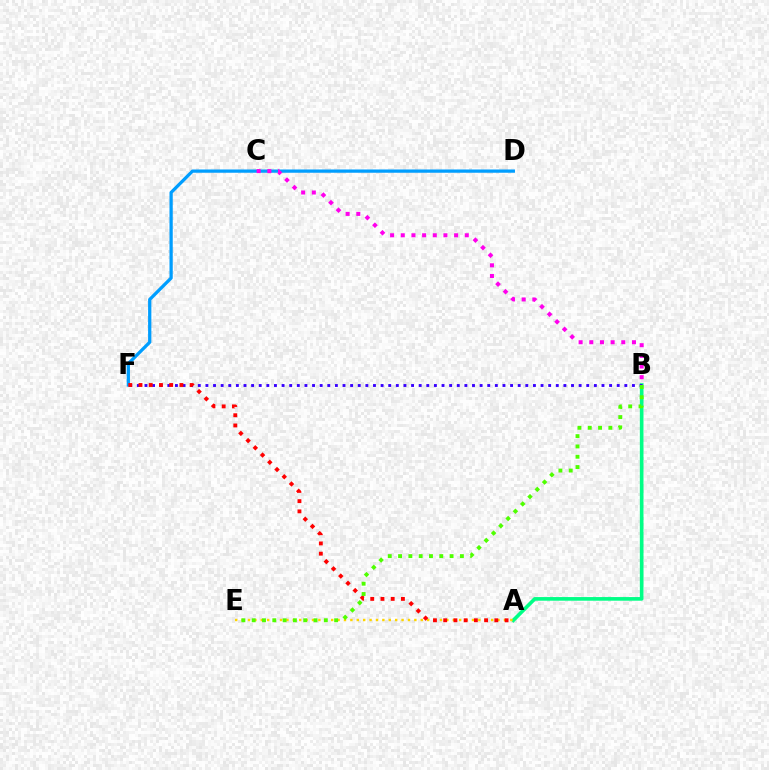{('A', 'B'): [{'color': '#00ff86', 'line_style': 'solid', 'thickness': 2.62}], ('D', 'F'): [{'color': '#009eff', 'line_style': 'solid', 'thickness': 2.35}], ('B', 'C'): [{'color': '#ff00ed', 'line_style': 'dotted', 'thickness': 2.9}], ('A', 'E'): [{'color': '#ffd500', 'line_style': 'dotted', 'thickness': 1.74}], ('B', 'F'): [{'color': '#3700ff', 'line_style': 'dotted', 'thickness': 2.07}], ('A', 'F'): [{'color': '#ff0000', 'line_style': 'dotted', 'thickness': 2.78}], ('B', 'E'): [{'color': '#4fff00', 'line_style': 'dotted', 'thickness': 2.8}]}